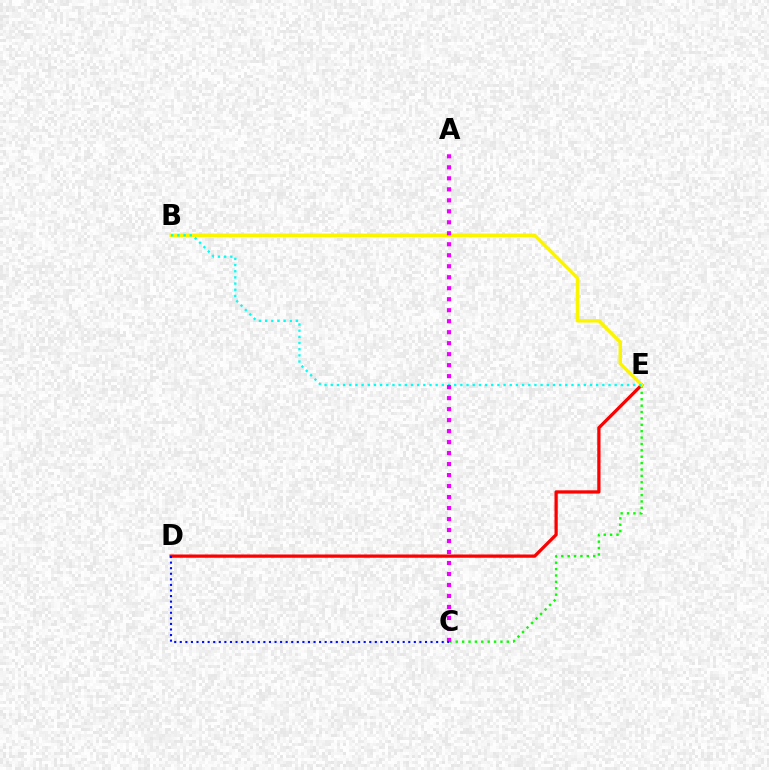{('D', 'E'): [{'color': '#ff0000', 'line_style': 'solid', 'thickness': 2.35}], ('C', 'E'): [{'color': '#08ff00', 'line_style': 'dotted', 'thickness': 1.73}], ('B', 'E'): [{'color': '#fcf500', 'line_style': 'solid', 'thickness': 2.48}, {'color': '#00fff6', 'line_style': 'dotted', 'thickness': 1.68}], ('A', 'C'): [{'color': '#ee00ff', 'line_style': 'dotted', 'thickness': 2.99}], ('C', 'D'): [{'color': '#0010ff', 'line_style': 'dotted', 'thickness': 1.51}]}